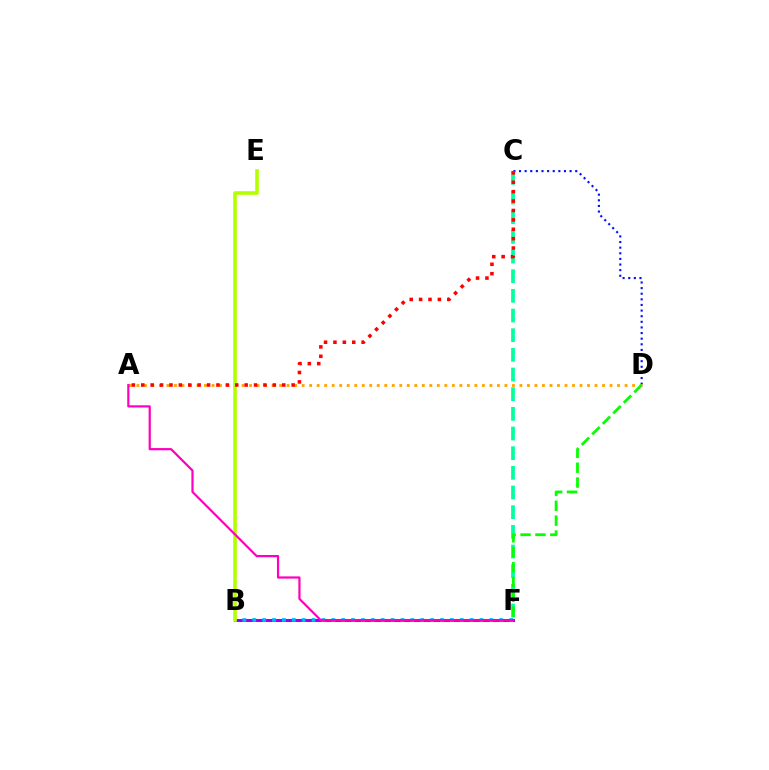{('B', 'F'): [{'color': '#9b00ff', 'line_style': 'solid', 'thickness': 2.17}, {'color': '#00b5ff', 'line_style': 'dotted', 'thickness': 2.68}], ('C', 'D'): [{'color': '#0010ff', 'line_style': 'dotted', 'thickness': 1.53}], ('A', 'D'): [{'color': '#ffa500', 'line_style': 'dotted', 'thickness': 2.04}], ('C', 'F'): [{'color': '#00ff9d', 'line_style': 'dashed', 'thickness': 2.67}], ('B', 'E'): [{'color': '#b3ff00', 'line_style': 'solid', 'thickness': 2.61}], ('A', 'C'): [{'color': '#ff0000', 'line_style': 'dotted', 'thickness': 2.55}], ('D', 'F'): [{'color': '#08ff00', 'line_style': 'dashed', 'thickness': 2.02}], ('A', 'F'): [{'color': '#ff00bd', 'line_style': 'solid', 'thickness': 1.59}]}